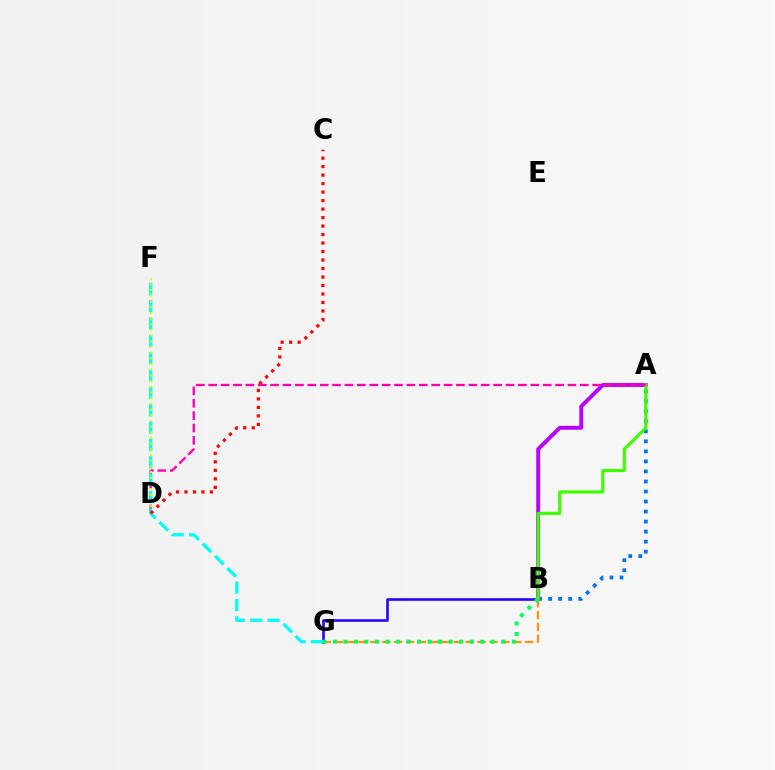{('B', 'G'): [{'color': '#ff9400', 'line_style': 'dashed', 'thickness': 1.62}, {'color': '#2500ff', 'line_style': 'solid', 'thickness': 1.87}, {'color': '#00ff5c', 'line_style': 'dotted', 'thickness': 2.86}], ('A', 'B'): [{'color': '#0074ff', 'line_style': 'dotted', 'thickness': 2.72}, {'color': '#b900ff', 'line_style': 'solid', 'thickness': 2.8}, {'color': '#3dff00', 'line_style': 'solid', 'thickness': 2.26}], ('A', 'D'): [{'color': '#ff00ac', 'line_style': 'dashed', 'thickness': 1.68}], ('F', 'G'): [{'color': '#00fff6', 'line_style': 'dashed', 'thickness': 2.36}], ('D', 'F'): [{'color': '#d1ff00', 'line_style': 'dotted', 'thickness': 1.55}], ('C', 'D'): [{'color': '#ff0000', 'line_style': 'dotted', 'thickness': 2.31}]}